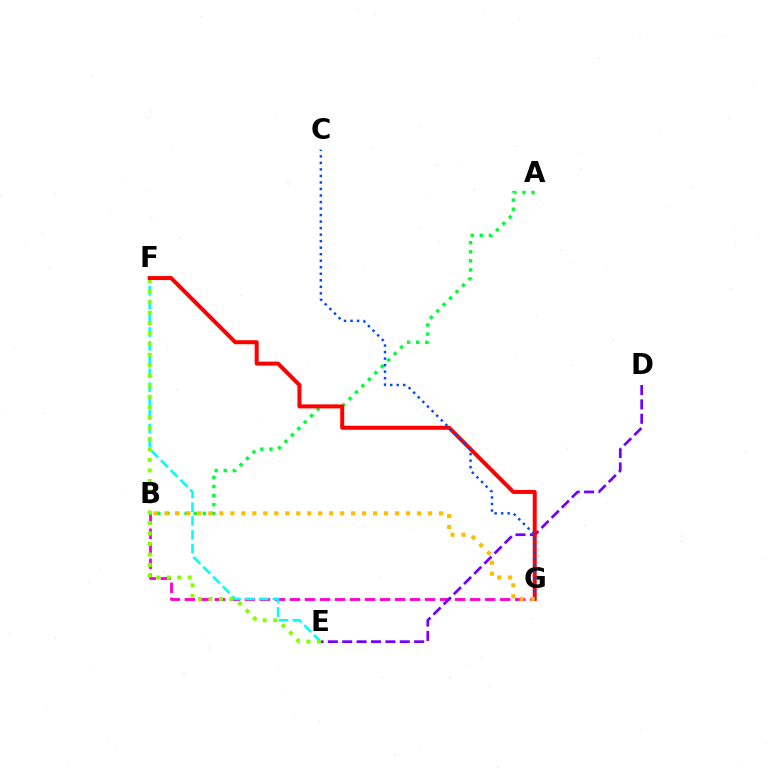{('B', 'G'): [{'color': '#ff00cf', 'line_style': 'dashed', 'thickness': 2.04}, {'color': '#ffbd00', 'line_style': 'dotted', 'thickness': 2.98}], ('A', 'B'): [{'color': '#00ff39', 'line_style': 'dotted', 'thickness': 2.47}], ('D', 'E'): [{'color': '#7200ff', 'line_style': 'dashed', 'thickness': 1.95}], ('E', 'F'): [{'color': '#00fff6', 'line_style': 'dashed', 'thickness': 1.87}, {'color': '#84ff00', 'line_style': 'dotted', 'thickness': 2.86}], ('F', 'G'): [{'color': '#ff0000', 'line_style': 'solid', 'thickness': 2.88}], ('C', 'G'): [{'color': '#004bff', 'line_style': 'dotted', 'thickness': 1.77}]}